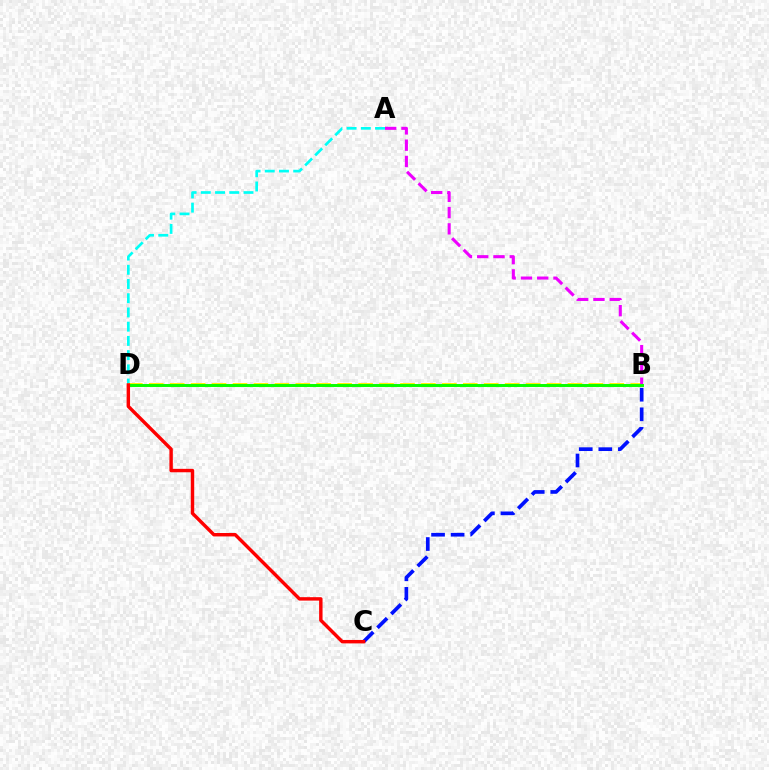{('A', 'D'): [{'color': '#00fff6', 'line_style': 'dashed', 'thickness': 1.93}], ('B', 'D'): [{'color': '#fcf500', 'line_style': 'dashed', 'thickness': 2.84}, {'color': '#08ff00', 'line_style': 'solid', 'thickness': 2.13}], ('B', 'C'): [{'color': '#0010ff', 'line_style': 'dashed', 'thickness': 2.66}], ('A', 'B'): [{'color': '#ee00ff', 'line_style': 'dashed', 'thickness': 2.21}], ('C', 'D'): [{'color': '#ff0000', 'line_style': 'solid', 'thickness': 2.47}]}